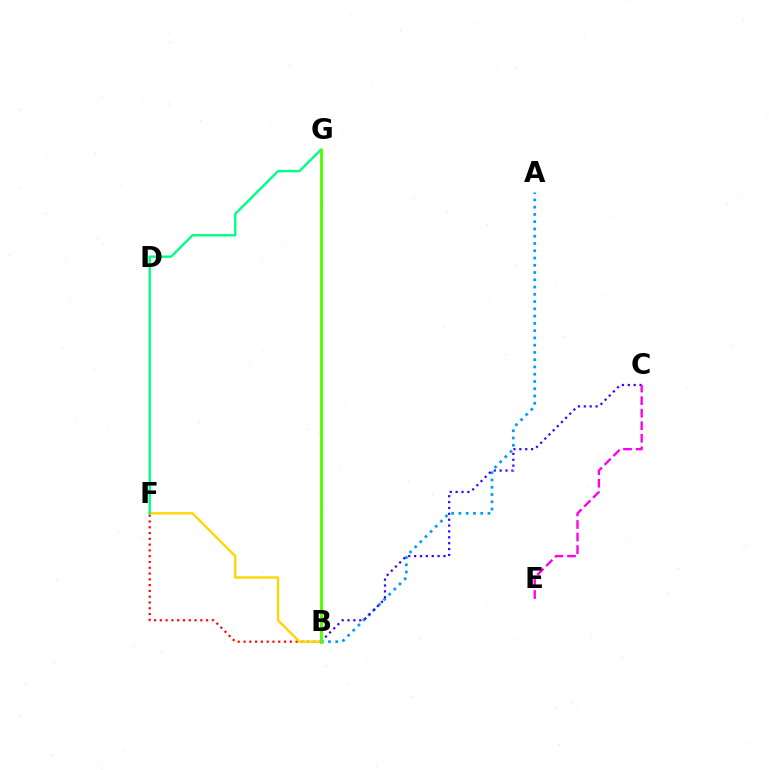{('B', 'F'): [{'color': '#ff0000', 'line_style': 'dotted', 'thickness': 1.57}, {'color': '#ffd500', 'line_style': 'solid', 'thickness': 1.68}], ('F', 'G'): [{'color': '#00ff86', 'line_style': 'solid', 'thickness': 1.72}], ('A', 'B'): [{'color': '#009eff', 'line_style': 'dotted', 'thickness': 1.97}], ('B', 'C'): [{'color': '#3700ff', 'line_style': 'dotted', 'thickness': 1.6}], ('B', 'G'): [{'color': '#4fff00', 'line_style': 'solid', 'thickness': 2.09}], ('C', 'E'): [{'color': '#ff00ed', 'line_style': 'dashed', 'thickness': 1.7}]}